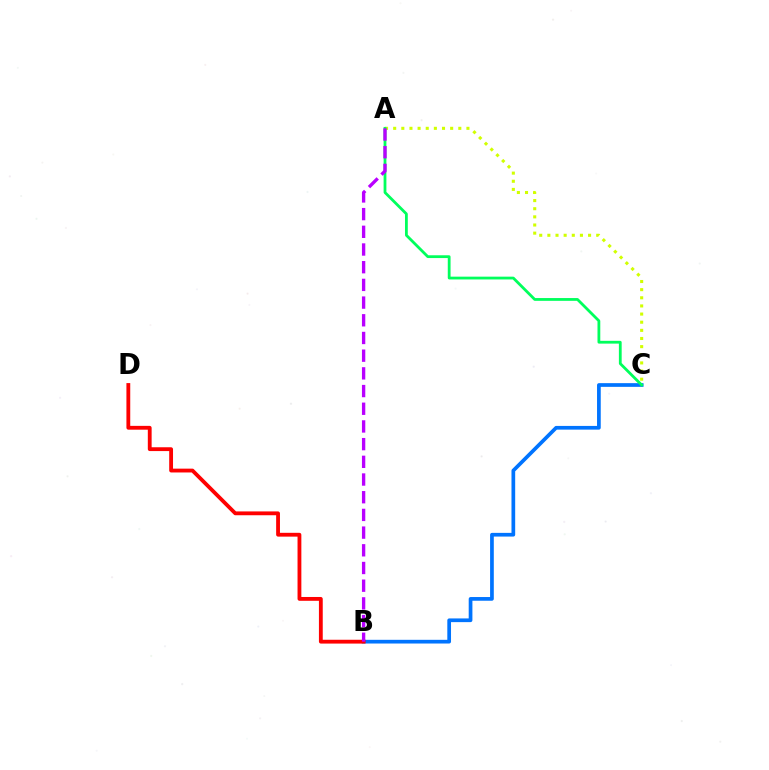{('B', 'C'): [{'color': '#0074ff', 'line_style': 'solid', 'thickness': 2.67}], ('A', 'C'): [{'color': '#d1ff00', 'line_style': 'dotted', 'thickness': 2.21}, {'color': '#00ff5c', 'line_style': 'solid', 'thickness': 2.01}], ('B', 'D'): [{'color': '#ff0000', 'line_style': 'solid', 'thickness': 2.75}], ('A', 'B'): [{'color': '#b900ff', 'line_style': 'dashed', 'thickness': 2.4}]}